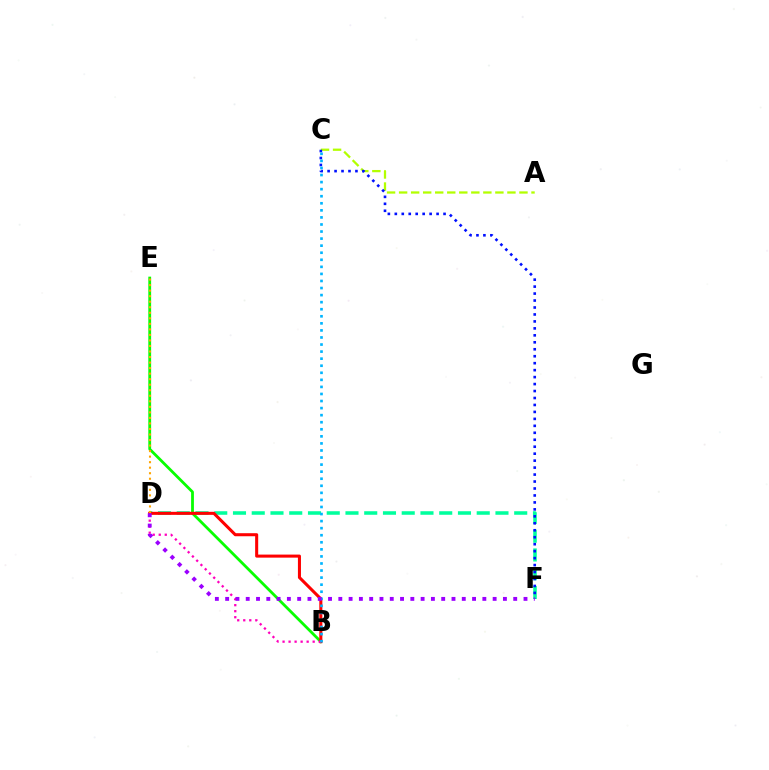{('D', 'F'): [{'color': '#00ff9d', 'line_style': 'dashed', 'thickness': 2.55}, {'color': '#9b00ff', 'line_style': 'dotted', 'thickness': 2.8}], ('B', 'E'): [{'color': '#08ff00', 'line_style': 'solid', 'thickness': 2.01}], ('A', 'C'): [{'color': '#b3ff00', 'line_style': 'dashed', 'thickness': 1.64}], ('B', 'D'): [{'color': '#ff0000', 'line_style': 'solid', 'thickness': 2.2}, {'color': '#ff00bd', 'line_style': 'dotted', 'thickness': 1.64}], ('C', 'F'): [{'color': '#0010ff', 'line_style': 'dotted', 'thickness': 1.89}], ('B', 'C'): [{'color': '#00b5ff', 'line_style': 'dotted', 'thickness': 1.92}], ('D', 'E'): [{'color': '#ffa500', 'line_style': 'dotted', 'thickness': 1.5}]}